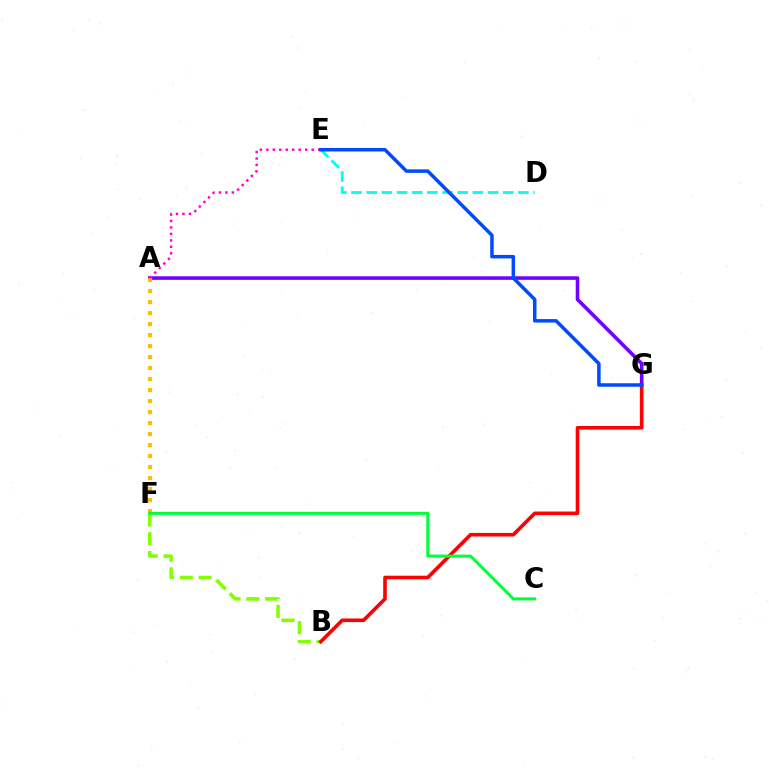{('A', 'G'): [{'color': '#7200ff', 'line_style': 'solid', 'thickness': 2.58}], ('B', 'F'): [{'color': '#84ff00', 'line_style': 'dashed', 'thickness': 2.56}], ('D', 'E'): [{'color': '#00fff6', 'line_style': 'dashed', 'thickness': 2.06}], ('A', 'F'): [{'color': '#ffbd00', 'line_style': 'dotted', 'thickness': 2.99}], ('A', 'E'): [{'color': '#ff00cf', 'line_style': 'dotted', 'thickness': 1.76}], ('B', 'G'): [{'color': '#ff0000', 'line_style': 'solid', 'thickness': 2.61}], ('E', 'G'): [{'color': '#004bff', 'line_style': 'solid', 'thickness': 2.52}], ('C', 'F'): [{'color': '#00ff39', 'line_style': 'solid', 'thickness': 2.18}]}